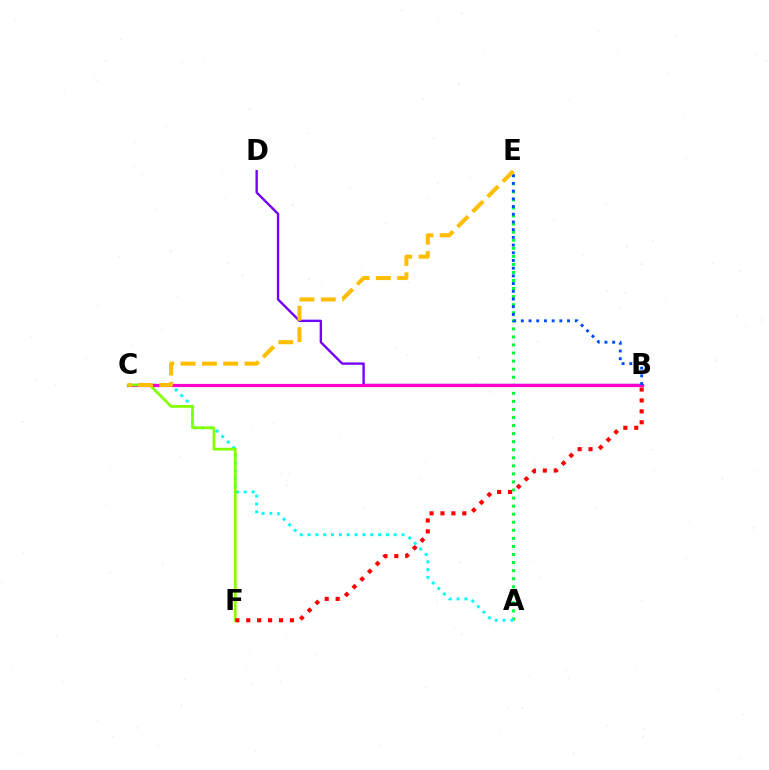{('A', 'E'): [{'color': '#00ff39', 'line_style': 'dotted', 'thickness': 2.19}], ('A', 'C'): [{'color': '#00fff6', 'line_style': 'dotted', 'thickness': 2.13}], ('B', 'D'): [{'color': '#7200ff', 'line_style': 'solid', 'thickness': 1.69}], ('B', 'C'): [{'color': '#ff00cf', 'line_style': 'solid', 'thickness': 2.29}], ('C', 'F'): [{'color': '#84ff00', 'line_style': 'solid', 'thickness': 1.96}], ('B', 'F'): [{'color': '#ff0000', 'line_style': 'dotted', 'thickness': 2.97}], ('B', 'E'): [{'color': '#004bff', 'line_style': 'dotted', 'thickness': 2.09}], ('C', 'E'): [{'color': '#ffbd00', 'line_style': 'dashed', 'thickness': 2.9}]}